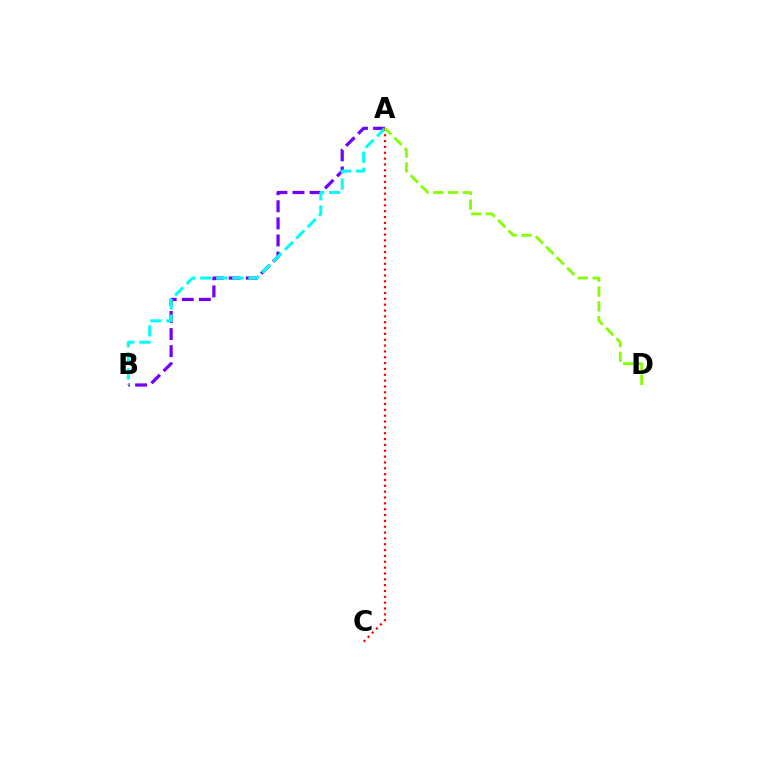{('A', 'B'): [{'color': '#7200ff', 'line_style': 'dashed', 'thickness': 2.32}, {'color': '#00fff6', 'line_style': 'dashed', 'thickness': 2.18}], ('A', 'C'): [{'color': '#ff0000', 'line_style': 'dotted', 'thickness': 1.59}], ('A', 'D'): [{'color': '#84ff00', 'line_style': 'dashed', 'thickness': 2.01}]}